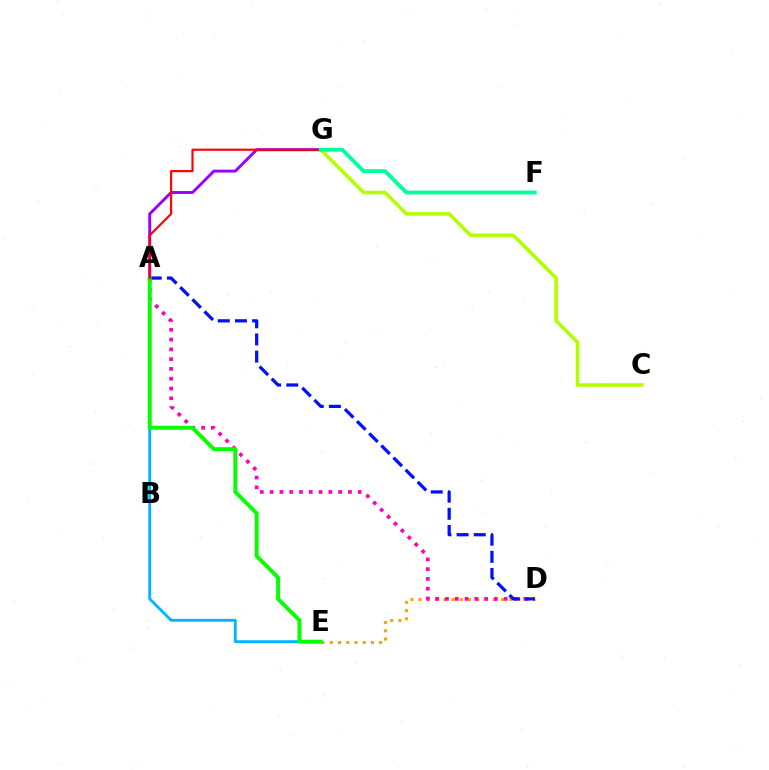{('A', 'G'): [{'color': '#9b00ff', 'line_style': 'solid', 'thickness': 2.1}, {'color': '#ff0000', 'line_style': 'solid', 'thickness': 1.55}], ('D', 'E'): [{'color': '#ffa500', 'line_style': 'dotted', 'thickness': 2.24}], ('A', 'D'): [{'color': '#ff00bd', 'line_style': 'dotted', 'thickness': 2.66}, {'color': '#0010ff', 'line_style': 'dashed', 'thickness': 2.33}], ('C', 'G'): [{'color': '#b3ff00', 'line_style': 'solid', 'thickness': 2.57}], ('A', 'E'): [{'color': '#00b5ff', 'line_style': 'solid', 'thickness': 2.05}, {'color': '#08ff00', 'line_style': 'solid', 'thickness': 2.82}], ('F', 'G'): [{'color': '#00ff9d', 'line_style': 'solid', 'thickness': 2.79}]}